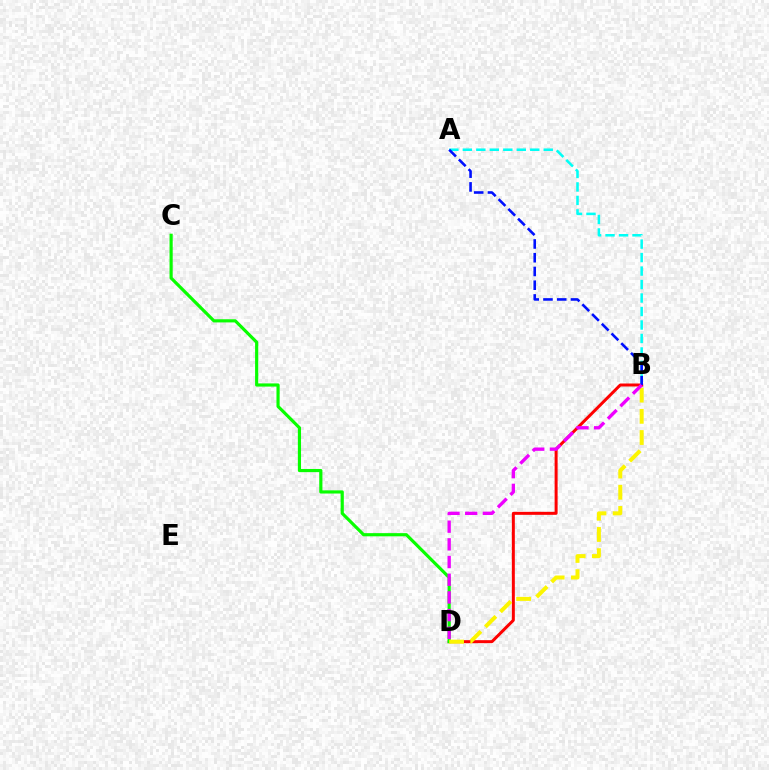{('B', 'D'): [{'color': '#ff0000', 'line_style': 'solid', 'thickness': 2.15}, {'color': '#fcf500', 'line_style': 'dashed', 'thickness': 2.88}, {'color': '#ee00ff', 'line_style': 'dashed', 'thickness': 2.4}], ('A', 'B'): [{'color': '#00fff6', 'line_style': 'dashed', 'thickness': 1.83}, {'color': '#0010ff', 'line_style': 'dashed', 'thickness': 1.87}], ('C', 'D'): [{'color': '#08ff00', 'line_style': 'solid', 'thickness': 2.28}]}